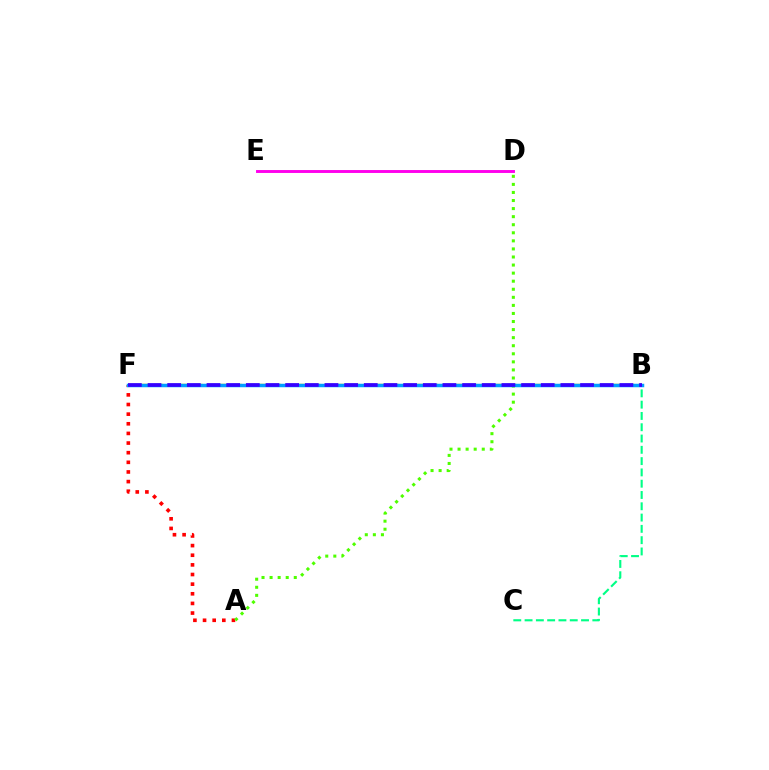{('A', 'F'): [{'color': '#ff0000', 'line_style': 'dotted', 'thickness': 2.62}], ('A', 'D'): [{'color': '#4fff00', 'line_style': 'dotted', 'thickness': 2.19}], ('B', 'F'): [{'color': '#ffd500', 'line_style': 'dashed', 'thickness': 1.78}, {'color': '#009eff', 'line_style': 'solid', 'thickness': 2.51}, {'color': '#3700ff', 'line_style': 'dashed', 'thickness': 2.67}], ('B', 'C'): [{'color': '#00ff86', 'line_style': 'dashed', 'thickness': 1.53}], ('D', 'E'): [{'color': '#ff00ed', 'line_style': 'solid', 'thickness': 2.1}]}